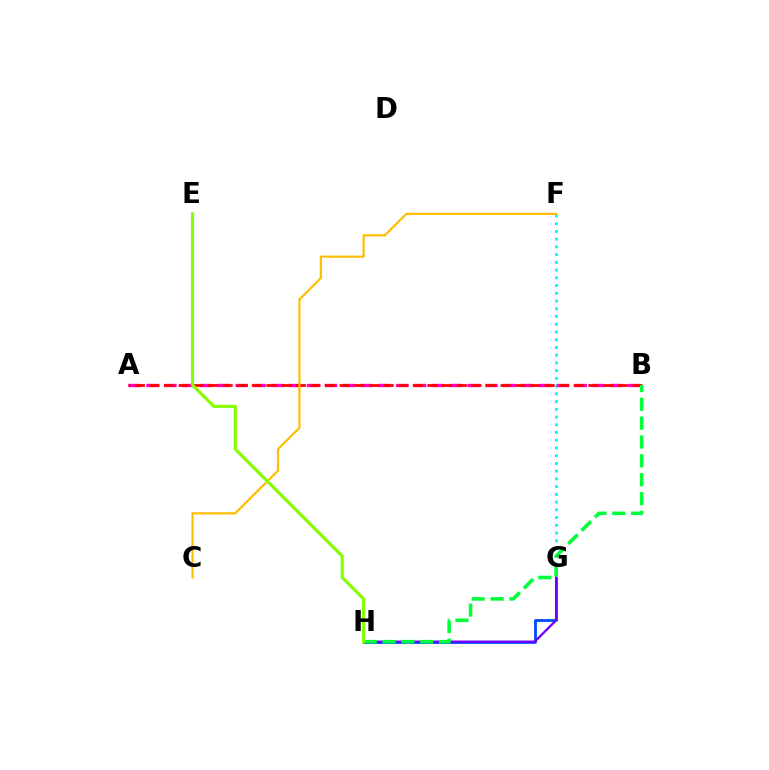{('F', 'G'): [{'color': '#00fff6', 'line_style': 'dotted', 'thickness': 2.1}], ('G', 'H'): [{'color': '#004bff', 'line_style': 'solid', 'thickness': 2.01}, {'color': '#7200ff', 'line_style': 'solid', 'thickness': 1.67}], ('A', 'B'): [{'color': '#ff00cf', 'line_style': 'dashed', 'thickness': 2.42}, {'color': '#ff0000', 'line_style': 'dashed', 'thickness': 1.99}], ('B', 'H'): [{'color': '#00ff39', 'line_style': 'dashed', 'thickness': 2.56}], ('C', 'F'): [{'color': '#ffbd00', 'line_style': 'solid', 'thickness': 1.57}], ('E', 'H'): [{'color': '#84ff00', 'line_style': 'solid', 'thickness': 2.27}]}